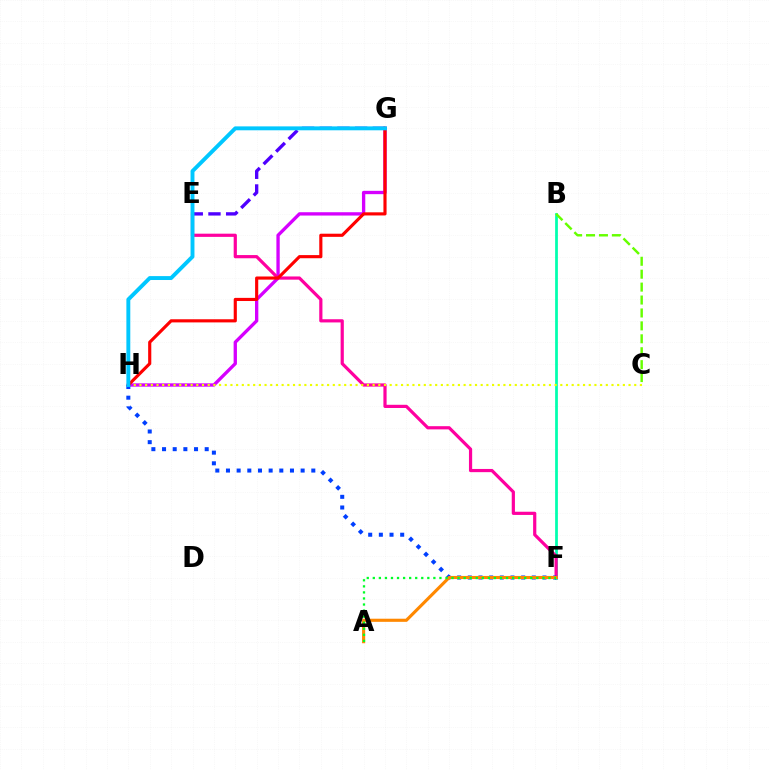{('B', 'F'): [{'color': '#00ffaf', 'line_style': 'solid', 'thickness': 1.98}], ('G', 'H'): [{'color': '#d600ff', 'line_style': 'solid', 'thickness': 2.39}, {'color': '#ff0000', 'line_style': 'solid', 'thickness': 2.26}, {'color': '#00c7ff', 'line_style': 'solid', 'thickness': 2.81}], ('E', 'F'): [{'color': '#ff00a0', 'line_style': 'solid', 'thickness': 2.3}], ('C', 'H'): [{'color': '#eeff00', 'line_style': 'dotted', 'thickness': 1.55}], ('E', 'G'): [{'color': '#4f00ff', 'line_style': 'dashed', 'thickness': 2.4}], ('F', 'H'): [{'color': '#003fff', 'line_style': 'dotted', 'thickness': 2.9}], ('A', 'F'): [{'color': '#ff8800', 'line_style': 'solid', 'thickness': 2.24}, {'color': '#00ff27', 'line_style': 'dotted', 'thickness': 1.65}], ('B', 'C'): [{'color': '#66ff00', 'line_style': 'dashed', 'thickness': 1.76}]}